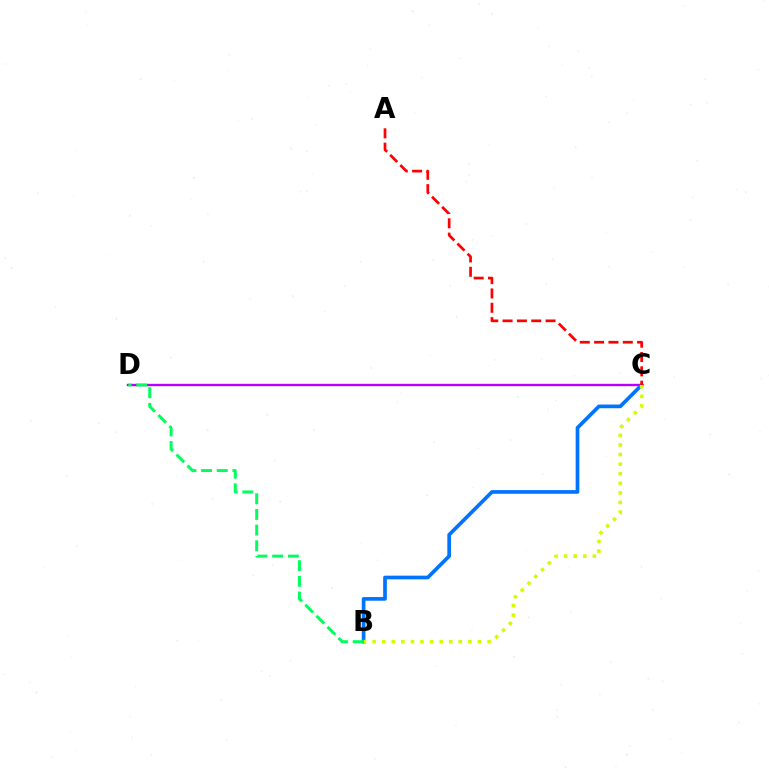{('C', 'D'): [{'color': '#b900ff', 'line_style': 'solid', 'thickness': 1.71}], ('B', 'C'): [{'color': '#0074ff', 'line_style': 'solid', 'thickness': 2.65}, {'color': '#d1ff00', 'line_style': 'dotted', 'thickness': 2.6}], ('A', 'C'): [{'color': '#ff0000', 'line_style': 'dashed', 'thickness': 1.95}], ('B', 'D'): [{'color': '#00ff5c', 'line_style': 'dashed', 'thickness': 2.13}]}